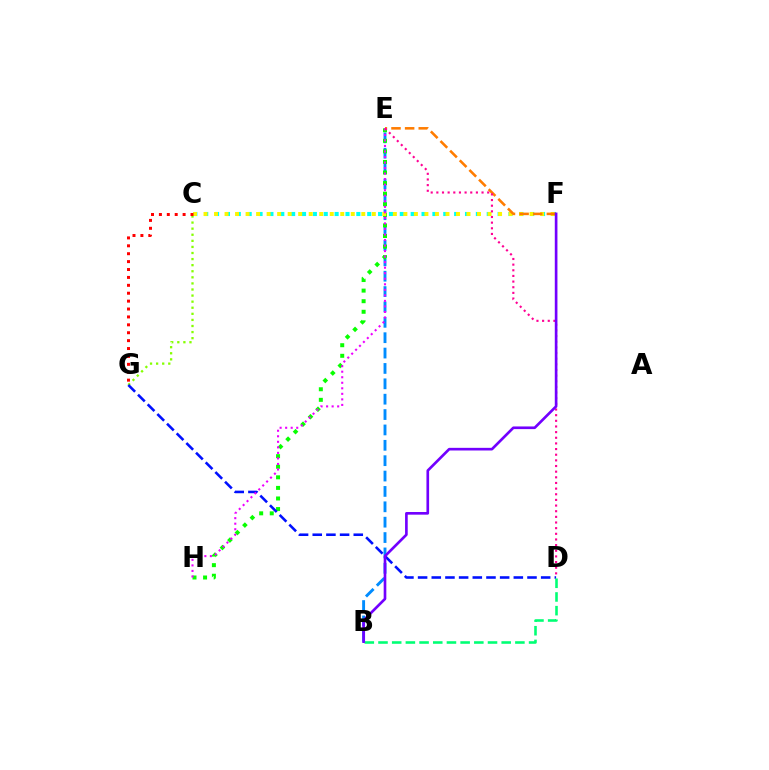{('C', 'G'): [{'color': '#84ff00', 'line_style': 'dotted', 'thickness': 1.65}, {'color': '#ff0000', 'line_style': 'dotted', 'thickness': 2.15}], ('B', 'E'): [{'color': '#008cff', 'line_style': 'dashed', 'thickness': 2.09}], ('C', 'F'): [{'color': '#00fff6', 'line_style': 'dotted', 'thickness': 2.95}, {'color': '#fcf500', 'line_style': 'dotted', 'thickness': 2.86}], ('E', 'H'): [{'color': '#08ff00', 'line_style': 'dotted', 'thickness': 2.87}, {'color': '#ee00ff', 'line_style': 'dotted', 'thickness': 1.5}], ('D', 'G'): [{'color': '#0010ff', 'line_style': 'dashed', 'thickness': 1.86}], ('B', 'D'): [{'color': '#00ff74', 'line_style': 'dashed', 'thickness': 1.86}], ('E', 'F'): [{'color': '#ff7c00', 'line_style': 'dashed', 'thickness': 1.85}], ('D', 'E'): [{'color': '#ff0094', 'line_style': 'dotted', 'thickness': 1.53}], ('B', 'F'): [{'color': '#7200ff', 'line_style': 'solid', 'thickness': 1.91}]}